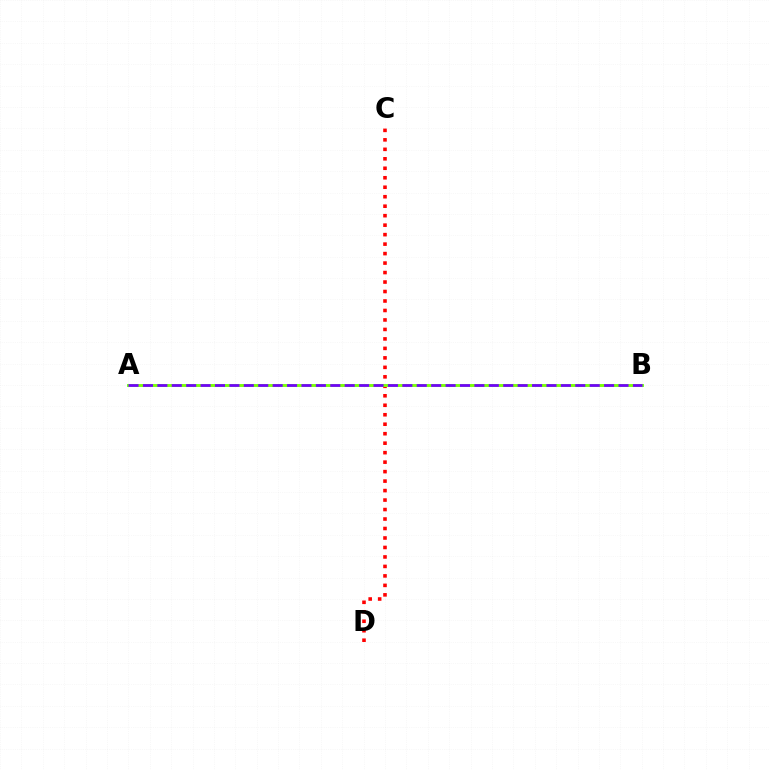{('C', 'D'): [{'color': '#ff0000', 'line_style': 'dotted', 'thickness': 2.58}], ('A', 'B'): [{'color': '#00fff6', 'line_style': 'solid', 'thickness': 1.97}, {'color': '#84ff00', 'line_style': 'solid', 'thickness': 2.01}, {'color': '#7200ff', 'line_style': 'dashed', 'thickness': 1.96}]}